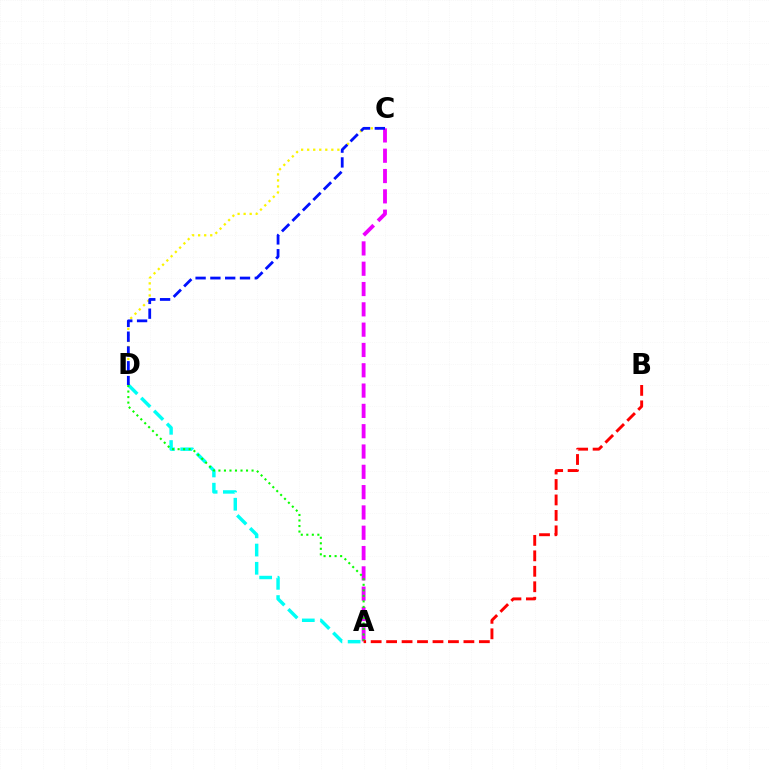{('C', 'D'): [{'color': '#fcf500', 'line_style': 'dotted', 'thickness': 1.64}, {'color': '#0010ff', 'line_style': 'dashed', 'thickness': 2.01}], ('A', 'C'): [{'color': '#ee00ff', 'line_style': 'dashed', 'thickness': 2.76}], ('A', 'D'): [{'color': '#00fff6', 'line_style': 'dashed', 'thickness': 2.48}, {'color': '#08ff00', 'line_style': 'dotted', 'thickness': 1.5}], ('A', 'B'): [{'color': '#ff0000', 'line_style': 'dashed', 'thickness': 2.1}]}